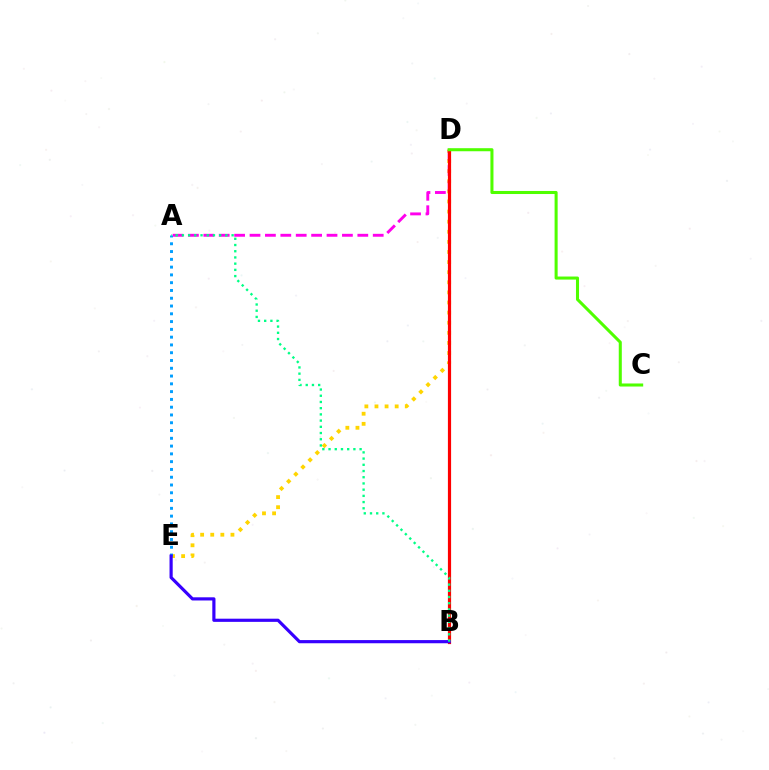{('D', 'E'): [{'color': '#ffd500', 'line_style': 'dotted', 'thickness': 2.74}], ('A', 'D'): [{'color': '#ff00ed', 'line_style': 'dashed', 'thickness': 2.09}], ('A', 'E'): [{'color': '#009eff', 'line_style': 'dotted', 'thickness': 2.11}], ('B', 'D'): [{'color': '#ff0000', 'line_style': 'solid', 'thickness': 2.29}], ('C', 'D'): [{'color': '#4fff00', 'line_style': 'solid', 'thickness': 2.19}], ('B', 'E'): [{'color': '#3700ff', 'line_style': 'solid', 'thickness': 2.28}], ('A', 'B'): [{'color': '#00ff86', 'line_style': 'dotted', 'thickness': 1.69}]}